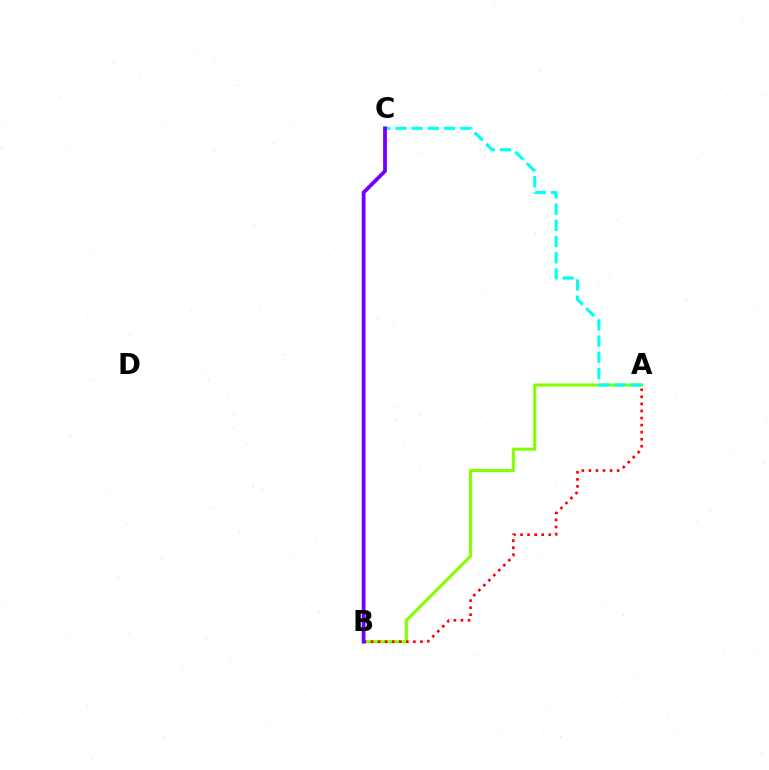{('A', 'B'): [{'color': '#84ff00', 'line_style': 'solid', 'thickness': 2.21}, {'color': '#ff0000', 'line_style': 'dotted', 'thickness': 1.92}], ('A', 'C'): [{'color': '#00fff6', 'line_style': 'dashed', 'thickness': 2.2}], ('B', 'C'): [{'color': '#7200ff', 'line_style': 'solid', 'thickness': 2.73}]}